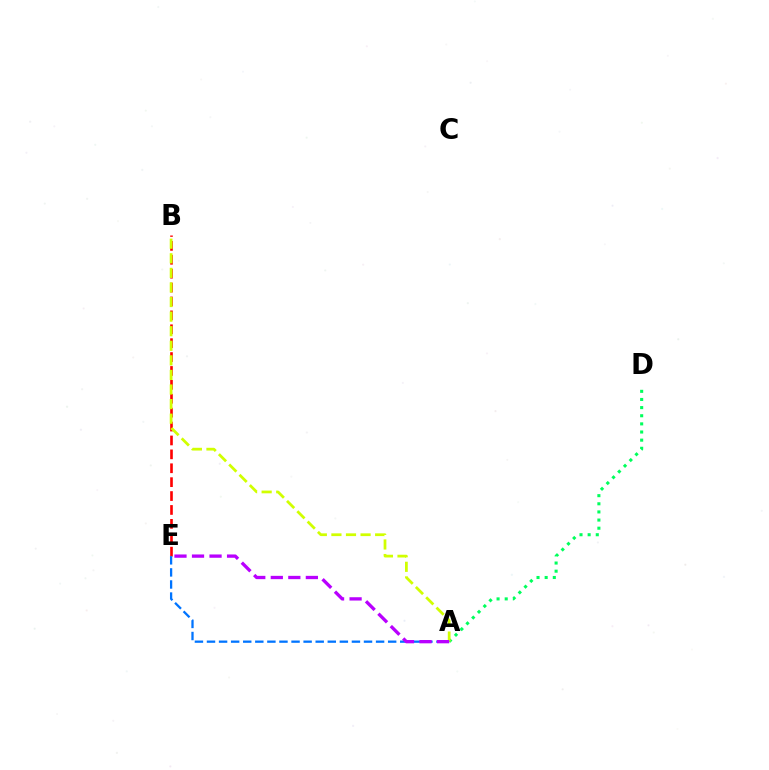{('B', 'E'): [{'color': '#ff0000', 'line_style': 'dashed', 'thickness': 1.89}], ('A', 'D'): [{'color': '#00ff5c', 'line_style': 'dotted', 'thickness': 2.21}], ('A', 'B'): [{'color': '#d1ff00', 'line_style': 'dashed', 'thickness': 1.98}], ('A', 'E'): [{'color': '#0074ff', 'line_style': 'dashed', 'thickness': 1.64}, {'color': '#b900ff', 'line_style': 'dashed', 'thickness': 2.38}]}